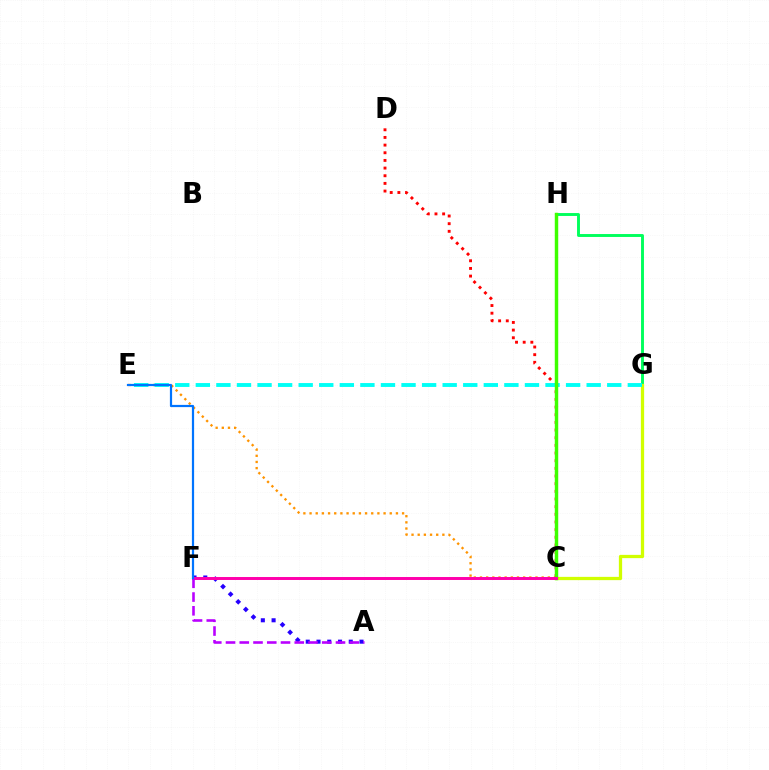{('C', 'D'): [{'color': '#ff0000', 'line_style': 'dotted', 'thickness': 2.08}], ('G', 'H'): [{'color': '#00ff5c', 'line_style': 'solid', 'thickness': 2.1}], ('A', 'F'): [{'color': '#2500ff', 'line_style': 'dotted', 'thickness': 2.92}, {'color': '#b900ff', 'line_style': 'dashed', 'thickness': 1.87}], ('C', 'E'): [{'color': '#ff9400', 'line_style': 'dotted', 'thickness': 1.68}], ('C', 'G'): [{'color': '#d1ff00', 'line_style': 'solid', 'thickness': 2.35}], ('E', 'G'): [{'color': '#00fff6', 'line_style': 'dashed', 'thickness': 2.79}], ('C', 'H'): [{'color': '#3dff00', 'line_style': 'solid', 'thickness': 2.48}], ('C', 'F'): [{'color': '#ff00ac', 'line_style': 'solid', 'thickness': 2.13}], ('E', 'F'): [{'color': '#0074ff', 'line_style': 'solid', 'thickness': 1.59}]}